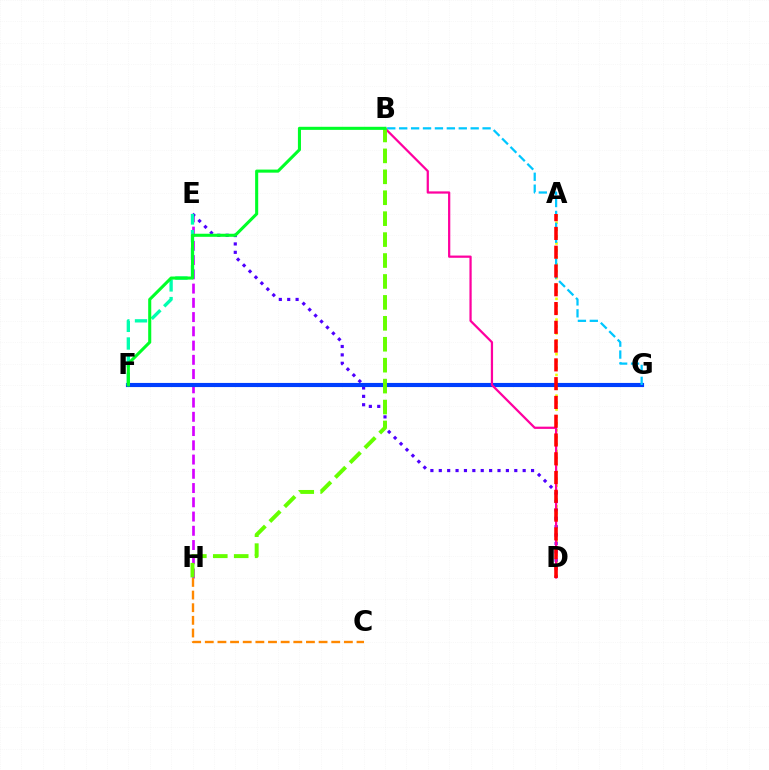{('E', 'H'): [{'color': '#d600ff', 'line_style': 'dashed', 'thickness': 1.94}], ('A', 'D'): [{'color': '#eeff00', 'line_style': 'dotted', 'thickness': 1.88}, {'color': '#ff0000', 'line_style': 'dashed', 'thickness': 2.55}], ('D', 'E'): [{'color': '#4f00ff', 'line_style': 'dotted', 'thickness': 2.28}], ('F', 'G'): [{'color': '#003fff', 'line_style': 'solid', 'thickness': 2.98}], ('E', 'F'): [{'color': '#00ffaf', 'line_style': 'dashed', 'thickness': 2.4}], ('B', 'G'): [{'color': '#00c7ff', 'line_style': 'dashed', 'thickness': 1.62}], ('B', 'D'): [{'color': '#ff00a0', 'line_style': 'solid', 'thickness': 1.61}], ('C', 'H'): [{'color': '#ff8800', 'line_style': 'dashed', 'thickness': 1.72}], ('B', 'H'): [{'color': '#66ff00', 'line_style': 'dashed', 'thickness': 2.84}], ('B', 'F'): [{'color': '#00ff27', 'line_style': 'solid', 'thickness': 2.21}]}